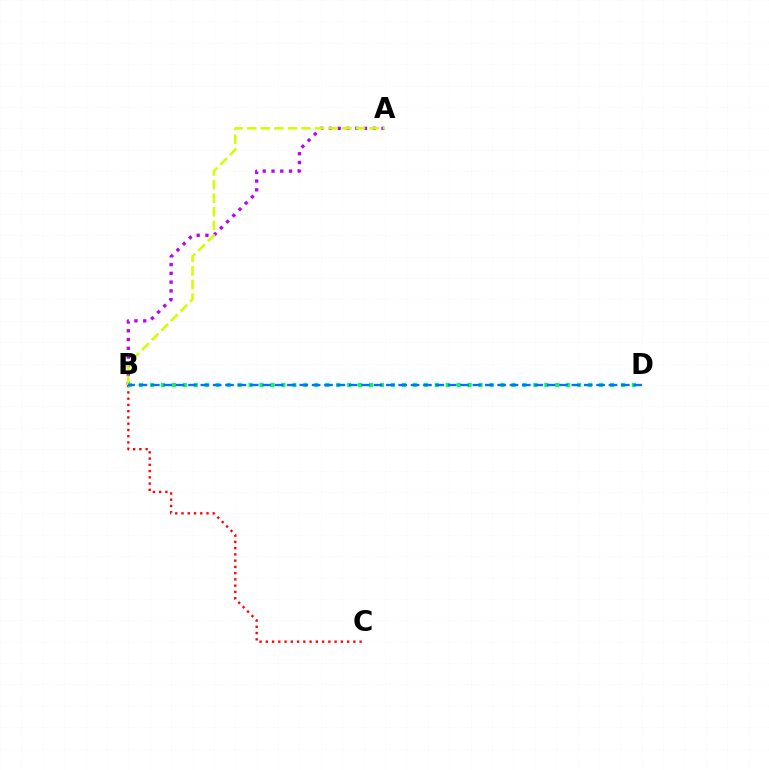{('A', 'B'): [{'color': '#b900ff', 'line_style': 'dotted', 'thickness': 2.38}, {'color': '#d1ff00', 'line_style': 'dashed', 'thickness': 1.85}], ('B', 'C'): [{'color': '#ff0000', 'line_style': 'dotted', 'thickness': 1.7}], ('B', 'D'): [{'color': '#00ff5c', 'line_style': 'dotted', 'thickness': 2.98}, {'color': '#0074ff', 'line_style': 'dashed', 'thickness': 1.68}]}